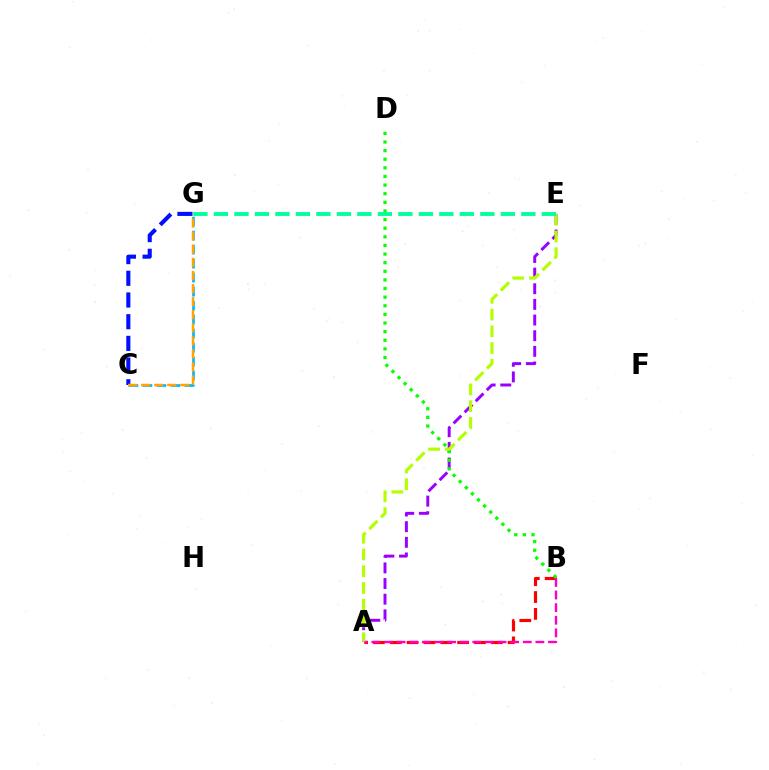{('C', 'G'): [{'color': '#00b5ff', 'line_style': 'dashed', 'thickness': 1.9}, {'color': '#0010ff', 'line_style': 'dashed', 'thickness': 2.95}, {'color': '#ffa500', 'line_style': 'dashed', 'thickness': 1.78}], ('A', 'E'): [{'color': '#9b00ff', 'line_style': 'dashed', 'thickness': 2.13}, {'color': '#b3ff00', 'line_style': 'dashed', 'thickness': 2.27}], ('A', 'B'): [{'color': '#ff0000', 'line_style': 'dashed', 'thickness': 2.29}, {'color': '#ff00bd', 'line_style': 'dashed', 'thickness': 1.71}], ('B', 'D'): [{'color': '#08ff00', 'line_style': 'dotted', 'thickness': 2.34}], ('E', 'G'): [{'color': '#00ff9d', 'line_style': 'dashed', 'thickness': 2.78}]}